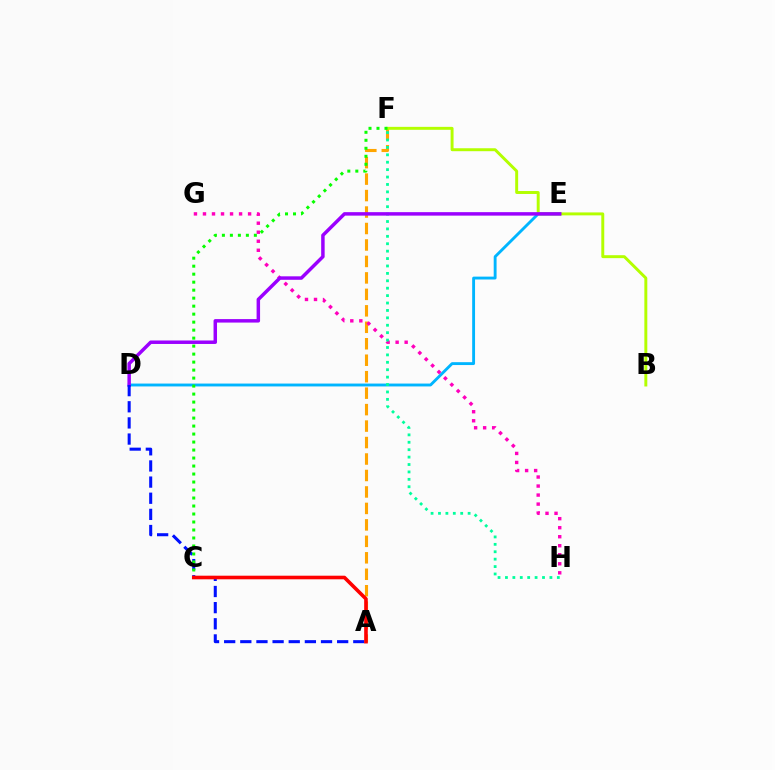{('A', 'F'): [{'color': '#ffa500', 'line_style': 'dashed', 'thickness': 2.24}], ('D', 'E'): [{'color': '#00b5ff', 'line_style': 'solid', 'thickness': 2.07}, {'color': '#9b00ff', 'line_style': 'solid', 'thickness': 2.5}], ('B', 'F'): [{'color': '#b3ff00', 'line_style': 'solid', 'thickness': 2.12}], ('G', 'H'): [{'color': '#ff00bd', 'line_style': 'dotted', 'thickness': 2.45}], ('F', 'H'): [{'color': '#00ff9d', 'line_style': 'dotted', 'thickness': 2.01}], ('A', 'D'): [{'color': '#0010ff', 'line_style': 'dashed', 'thickness': 2.19}], ('C', 'F'): [{'color': '#08ff00', 'line_style': 'dotted', 'thickness': 2.17}], ('A', 'C'): [{'color': '#ff0000', 'line_style': 'solid', 'thickness': 2.59}]}